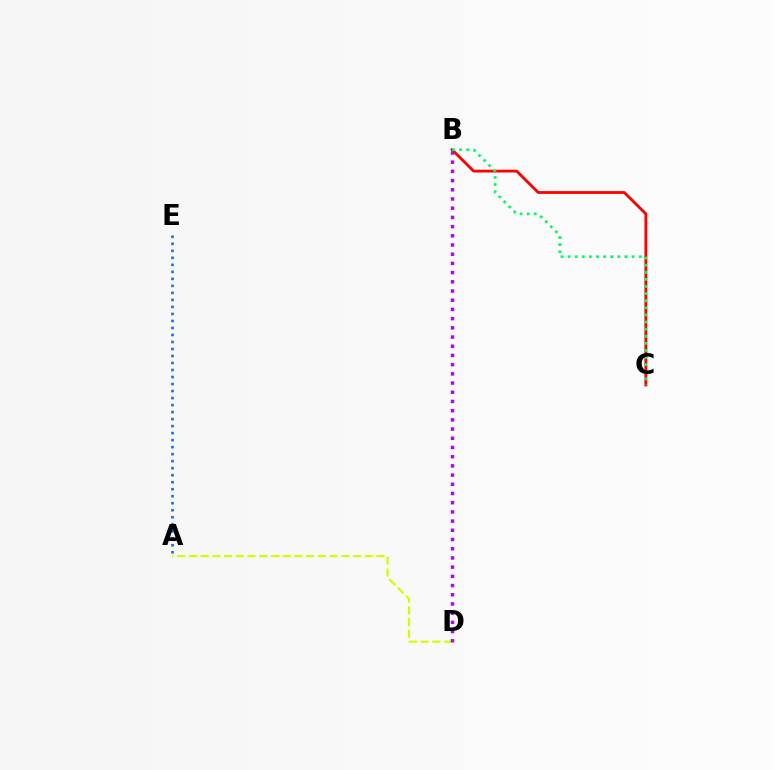{('A', 'D'): [{'color': '#d1ff00', 'line_style': 'dashed', 'thickness': 1.59}], ('B', 'C'): [{'color': '#ff0000', 'line_style': 'solid', 'thickness': 2.02}, {'color': '#00ff5c', 'line_style': 'dotted', 'thickness': 1.93}], ('B', 'D'): [{'color': '#b900ff', 'line_style': 'dotted', 'thickness': 2.5}], ('A', 'E'): [{'color': '#0074ff', 'line_style': 'dotted', 'thickness': 1.9}]}